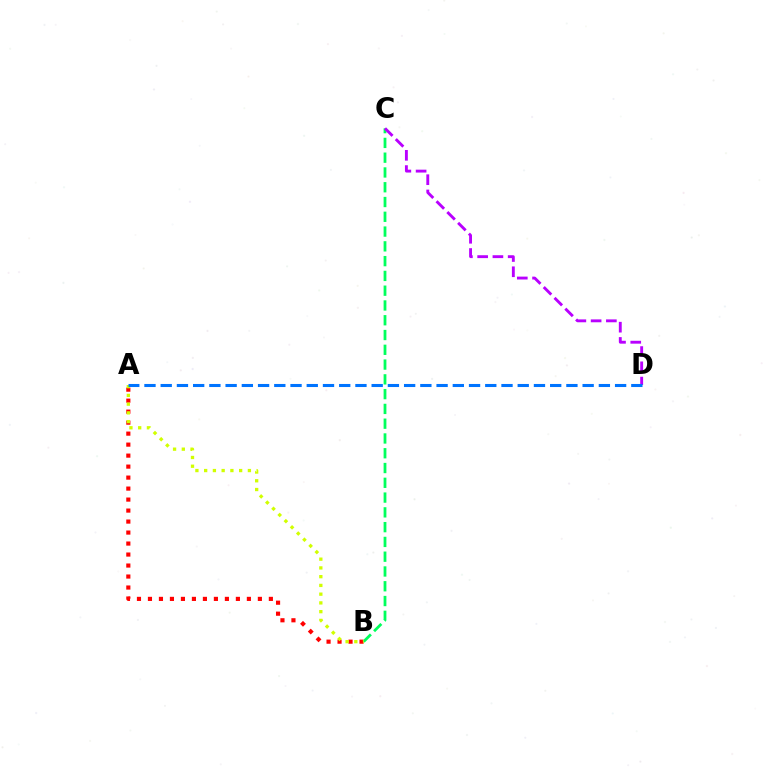{('A', 'B'): [{'color': '#ff0000', 'line_style': 'dotted', 'thickness': 2.99}, {'color': '#d1ff00', 'line_style': 'dotted', 'thickness': 2.38}], ('B', 'C'): [{'color': '#00ff5c', 'line_style': 'dashed', 'thickness': 2.01}], ('C', 'D'): [{'color': '#b900ff', 'line_style': 'dashed', 'thickness': 2.07}], ('A', 'D'): [{'color': '#0074ff', 'line_style': 'dashed', 'thickness': 2.2}]}